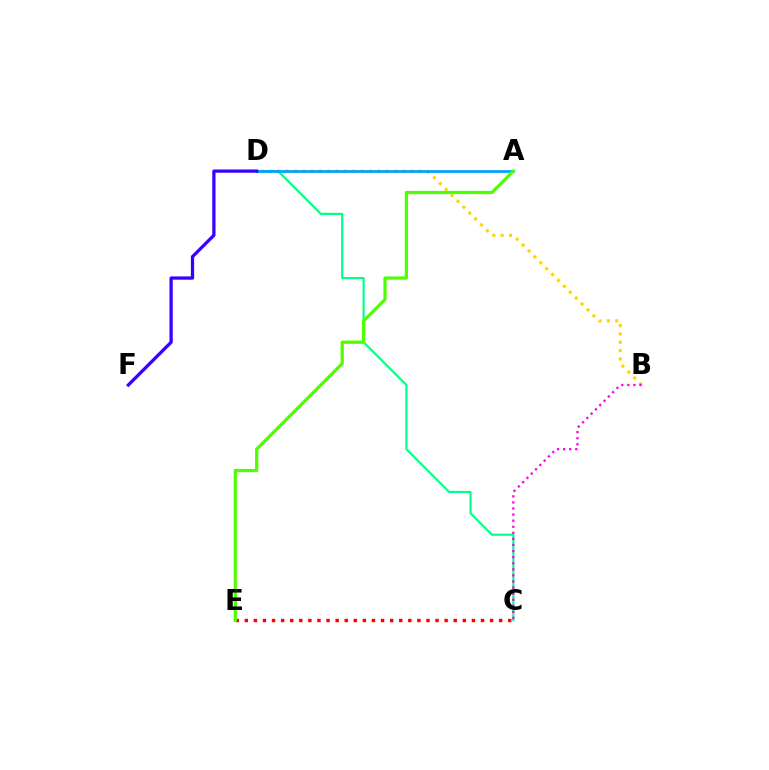{('B', 'D'): [{'color': '#ffd500', 'line_style': 'dotted', 'thickness': 2.26}], ('C', 'D'): [{'color': '#00ff86', 'line_style': 'solid', 'thickness': 1.54}], ('C', 'E'): [{'color': '#ff0000', 'line_style': 'dotted', 'thickness': 2.47}], ('A', 'D'): [{'color': '#009eff', 'line_style': 'solid', 'thickness': 1.95}], ('D', 'F'): [{'color': '#3700ff', 'line_style': 'solid', 'thickness': 2.35}], ('A', 'E'): [{'color': '#4fff00', 'line_style': 'solid', 'thickness': 2.33}], ('B', 'C'): [{'color': '#ff00ed', 'line_style': 'dotted', 'thickness': 1.65}]}